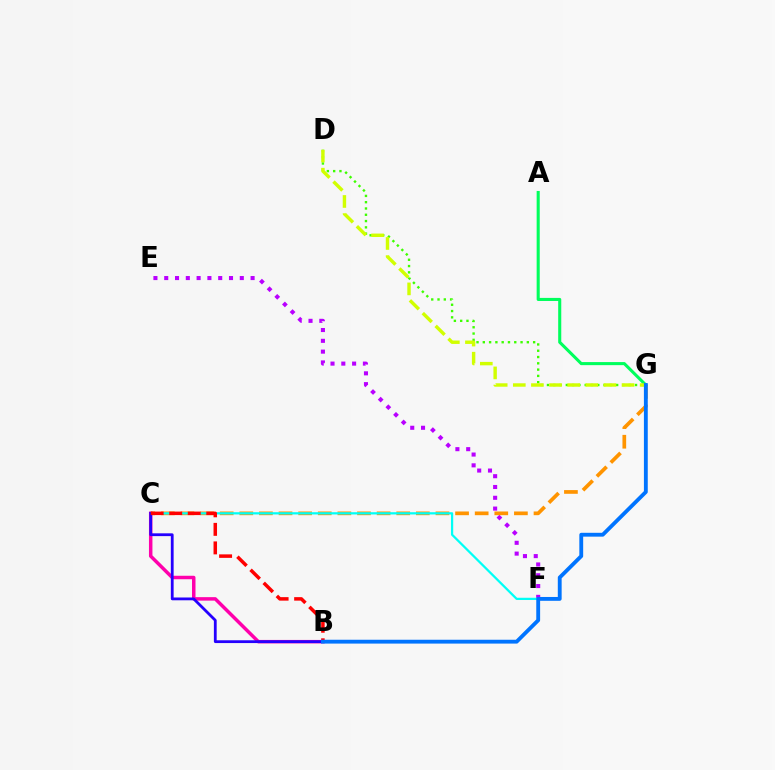{('E', 'F'): [{'color': '#b900ff', 'line_style': 'dotted', 'thickness': 2.93}], ('C', 'G'): [{'color': '#ff9400', 'line_style': 'dashed', 'thickness': 2.66}], ('C', 'F'): [{'color': '#00fff6', 'line_style': 'solid', 'thickness': 1.61}], ('D', 'G'): [{'color': '#3dff00', 'line_style': 'dotted', 'thickness': 1.71}, {'color': '#d1ff00', 'line_style': 'dashed', 'thickness': 2.46}], ('A', 'G'): [{'color': '#00ff5c', 'line_style': 'solid', 'thickness': 2.21}], ('B', 'C'): [{'color': '#ff00ac', 'line_style': 'solid', 'thickness': 2.5}, {'color': '#2500ff', 'line_style': 'solid', 'thickness': 2.01}, {'color': '#ff0000', 'line_style': 'dashed', 'thickness': 2.52}], ('B', 'G'): [{'color': '#0074ff', 'line_style': 'solid', 'thickness': 2.77}]}